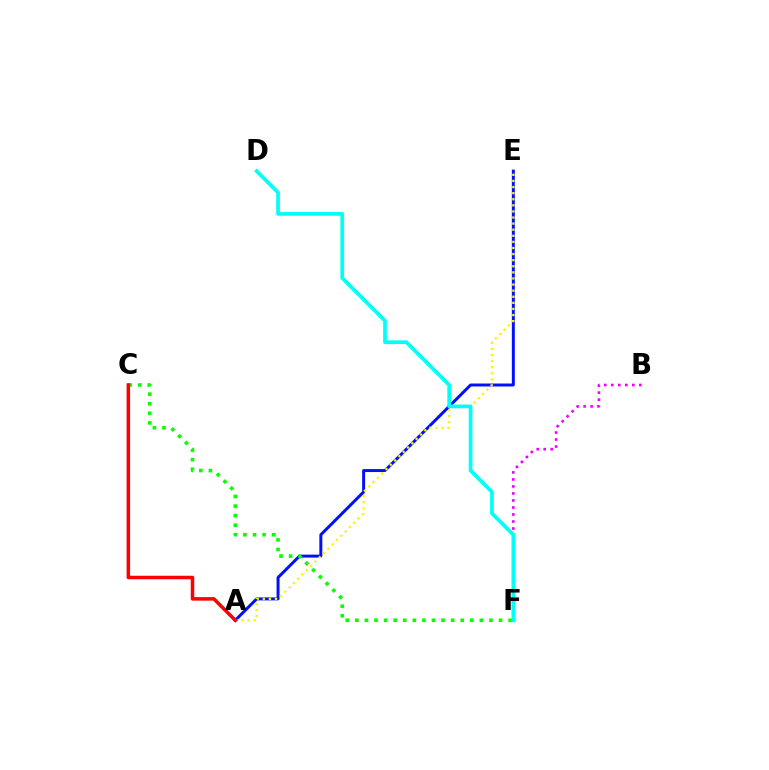{('A', 'E'): [{'color': '#0010ff', 'line_style': 'solid', 'thickness': 2.14}, {'color': '#fcf500', 'line_style': 'dotted', 'thickness': 1.66}], ('B', 'F'): [{'color': '#ee00ff', 'line_style': 'dotted', 'thickness': 1.91}], ('C', 'F'): [{'color': '#08ff00', 'line_style': 'dotted', 'thickness': 2.6}], ('A', 'C'): [{'color': '#ff0000', 'line_style': 'solid', 'thickness': 2.52}], ('D', 'F'): [{'color': '#00fff6', 'line_style': 'solid', 'thickness': 2.67}]}